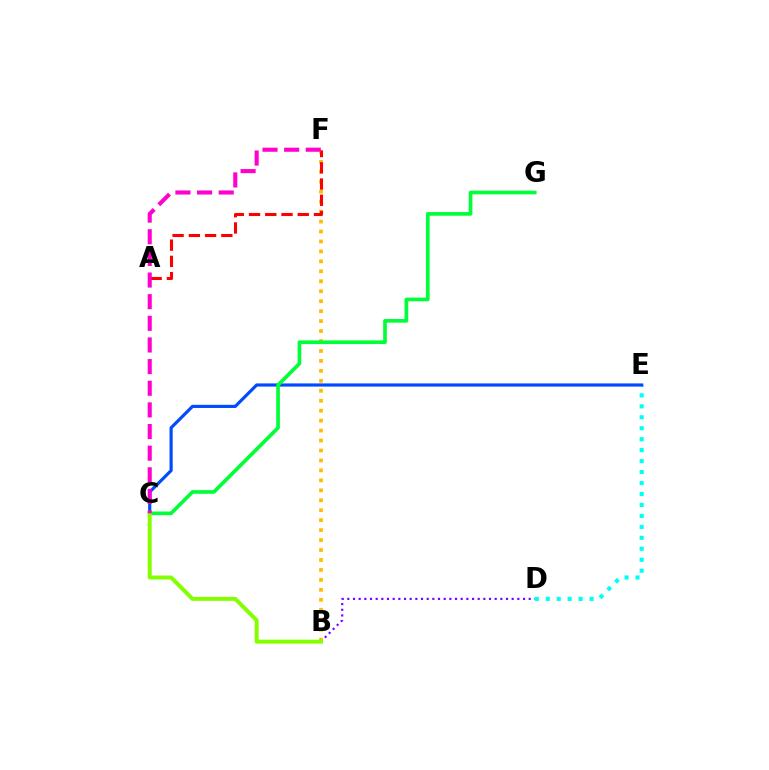{('B', 'D'): [{'color': '#7200ff', 'line_style': 'dotted', 'thickness': 1.54}], ('B', 'F'): [{'color': '#ffbd00', 'line_style': 'dotted', 'thickness': 2.7}], ('D', 'E'): [{'color': '#00fff6', 'line_style': 'dotted', 'thickness': 2.98}], ('C', 'E'): [{'color': '#004bff', 'line_style': 'solid', 'thickness': 2.28}], ('A', 'F'): [{'color': '#ff0000', 'line_style': 'dashed', 'thickness': 2.21}], ('C', 'G'): [{'color': '#00ff39', 'line_style': 'solid', 'thickness': 2.64}], ('B', 'C'): [{'color': '#84ff00', 'line_style': 'solid', 'thickness': 2.86}], ('C', 'F'): [{'color': '#ff00cf', 'line_style': 'dashed', 'thickness': 2.94}]}